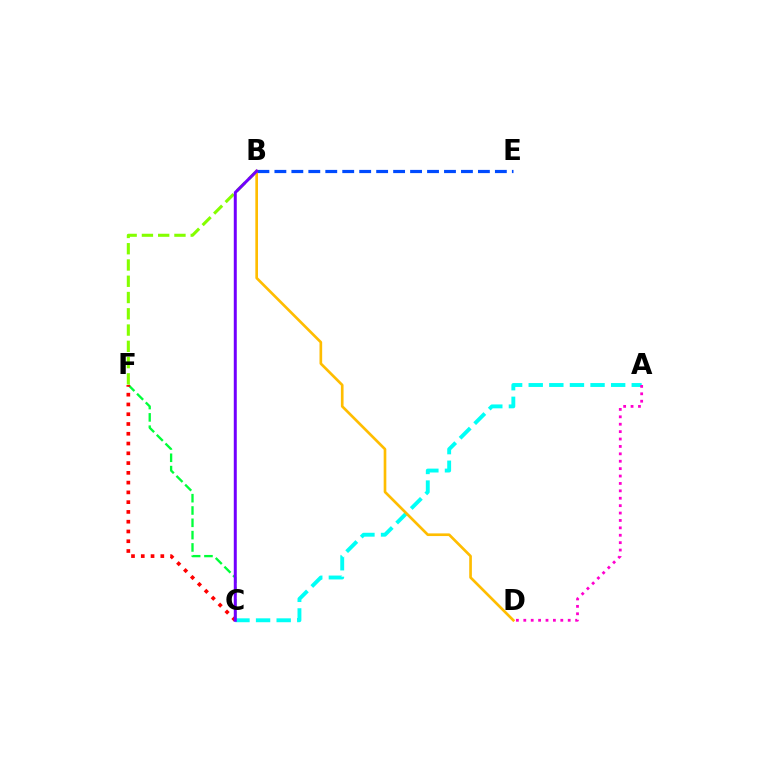{('C', 'F'): [{'color': '#00ff39', 'line_style': 'dashed', 'thickness': 1.67}, {'color': '#ff0000', 'line_style': 'dotted', 'thickness': 2.65}], ('B', 'F'): [{'color': '#84ff00', 'line_style': 'dashed', 'thickness': 2.21}], ('A', 'C'): [{'color': '#00fff6', 'line_style': 'dashed', 'thickness': 2.8}], ('B', 'D'): [{'color': '#ffbd00', 'line_style': 'solid', 'thickness': 1.92}], ('A', 'D'): [{'color': '#ff00cf', 'line_style': 'dotted', 'thickness': 2.01}], ('B', 'E'): [{'color': '#004bff', 'line_style': 'dashed', 'thickness': 2.3}], ('B', 'C'): [{'color': '#7200ff', 'line_style': 'solid', 'thickness': 2.15}]}